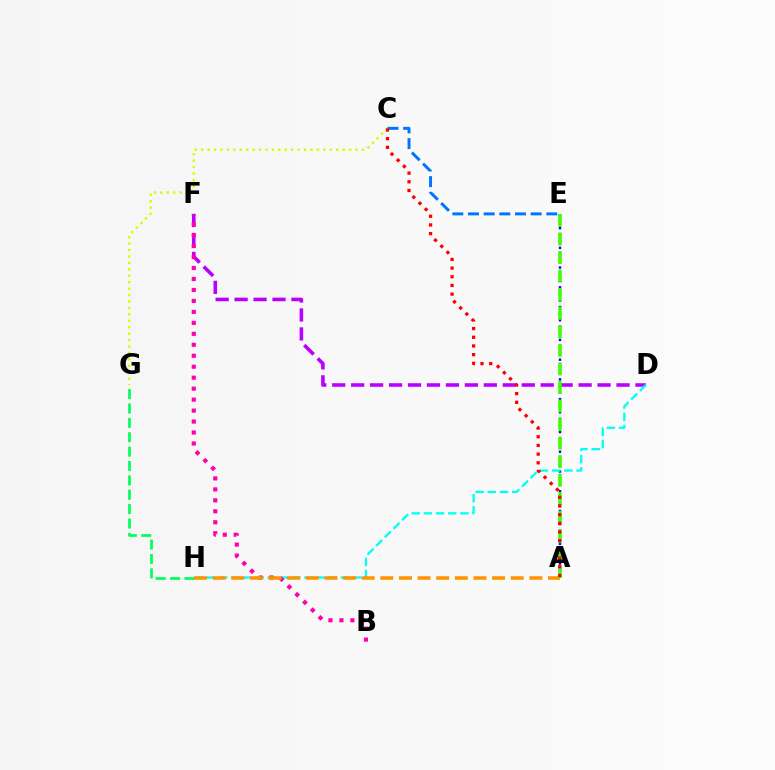{('A', 'E'): [{'color': '#2500ff', 'line_style': 'dotted', 'thickness': 1.79}, {'color': '#3dff00', 'line_style': 'dashed', 'thickness': 2.52}], ('G', 'H'): [{'color': '#00ff5c', 'line_style': 'dashed', 'thickness': 1.95}], ('D', 'F'): [{'color': '#b900ff', 'line_style': 'dashed', 'thickness': 2.57}], ('C', 'E'): [{'color': '#0074ff', 'line_style': 'dashed', 'thickness': 2.13}], ('D', 'H'): [{'color': '#00fff6', 'line_style': 'dashed', 'thickness': 1.66}], ('C', 'G'): [{'color': '#d1ff00', 'line_style': 'dotted', 'thickness': 1.75}], ('B', 'F'): [{'color': '#ff00ac', 'line_style': 'dotted', 'thickness': 2.98}], ('A', 'H'): [{'color': '#ff9400', 'line_style': 'dashed', 'thickness': 2.53}], ('A', 'C'): [{'color': '#ff0000', 'line_style': 'dotted', 'thickness': 2.36}]}